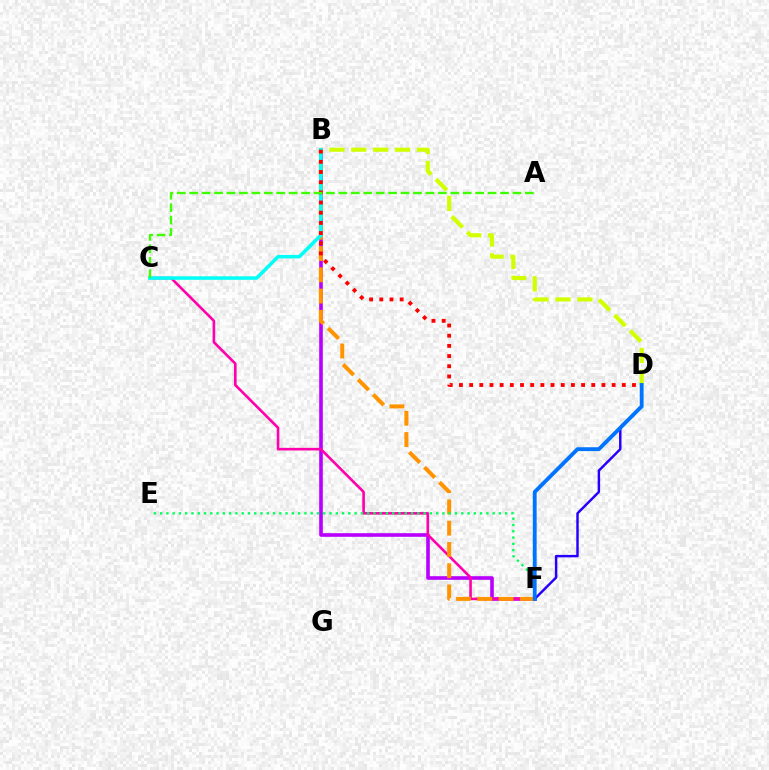{('B', 'F'): [{'color': '#b900ff', 'line_style': 'solid', 'thickness': 2.6}, {'color': '#ff9400', 'line_style': 'dashed', 'thickness': 2.89}], ('C', 'F'): [{'color': '#ff00ac', 'line_style': 'solid', 'thickness': 1.88}], ('B', 'D'): [{'color': '#d1ff00', 'line_style': 'dashed', 'thickness': 2.98}, {'color': '#ff0000', 'line_style': 'dotted', 'thickness': 2.77}], ('B', 'C'): [{'color': '#00fff6', 'line_style': 'solid', 'thickness': 2.53}], ('D', 'F'): [{'color': '#2500ff', 'line_style': 'solid', 'thickness': 1.76}, {'color': '#0074ff', 'line_style': 'solid', 'thickness': 2.78}], ('E', 'F'): [{'color': '#00ff5c', 'line_style': 'dotted', 'thickness': 1.7}], ('A', 'C'): [{'color': '#3dff00', 'line_style': 'dashed', 'thickness': 1.69}]}